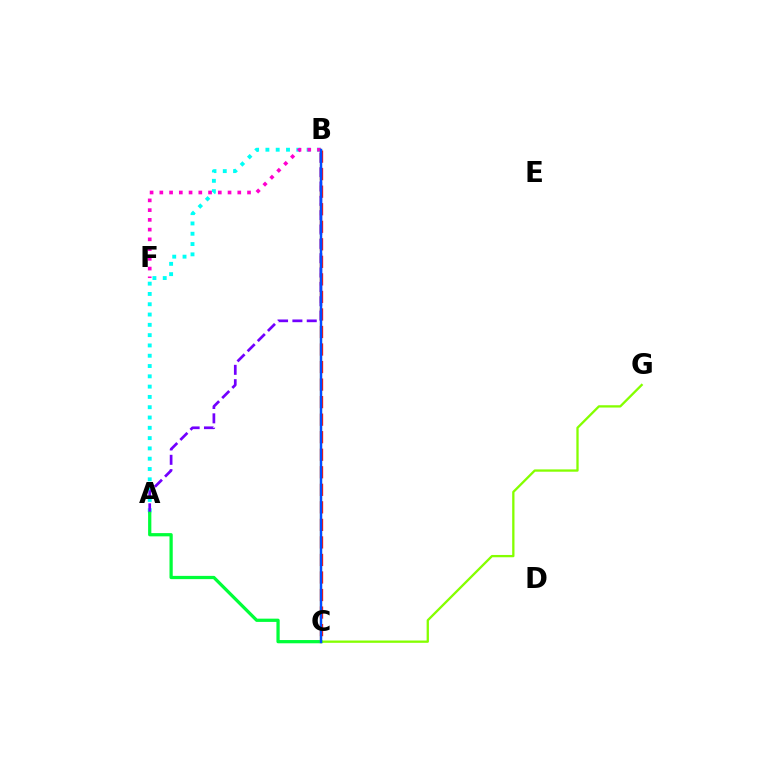{('B', 'C'): [{'color': '#ff0000', 'line_style': 'dashed', 'thickness': 2.38}, {'color': '#ffbd00', 'line_style': 'solid', 'thickness': 1.62}, {'color': '#004bff', 'line_style': 'solid', 'thickness': 1.72}], ('A', 'B'): [{'color': '#00fff6', 'line_style': 'dotted', 'thickness': 2.8}, {'color': '#7200ff', 'line_style': 'dashed', 'thickness': 1.95}], ('B', 'F'): [{'color': '#ff00cf', 'line_style': 'dotted', 'thickness': 2.65}], ('C', 'G'): [{'color': '#84ff00', 'line_style': 'solid', 'thickness': 1.66}], ('A', 'C'): [{'color': '#00ff39', 'line_style': 'solid', 'thickness': 2.34}]}